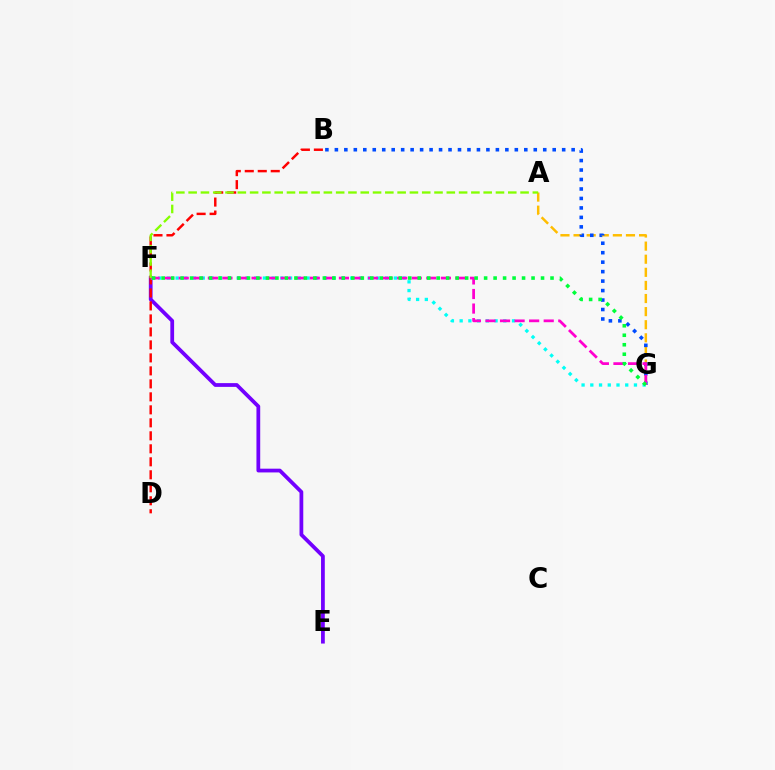{('A', 'G'): [{'color': '#ffbd00', 'line_style': 'dashed', 'thickness': 1.78}], ('E', 'F'): [{'color': '#7200ff', 'line_style': 'solid', 'thickness': 2.71}], ('B', 'D'): [{'color': '#ff0000', 'line_style': 'dashed', 'thickness': 1.76}], ('B', 'G'): [{'color': '#004bff', 'line_style': 'dotted', 'thickness': 2.57}], ('F', 'G'): [{'color': '#00fff6', 'line_style': 'dotted', 'thickness': 2.37}, {'color': '#ff00cf', 'line_style': 'dashed', 'thickness': 1.98}, {'color': '#00ff39', 'line_style': 'dotted', 'thickness': 2.58}], ('A', 'F'): [{'color': '#84ff00', 'line_style': 'dashed', 'thickness': 1.67}]}